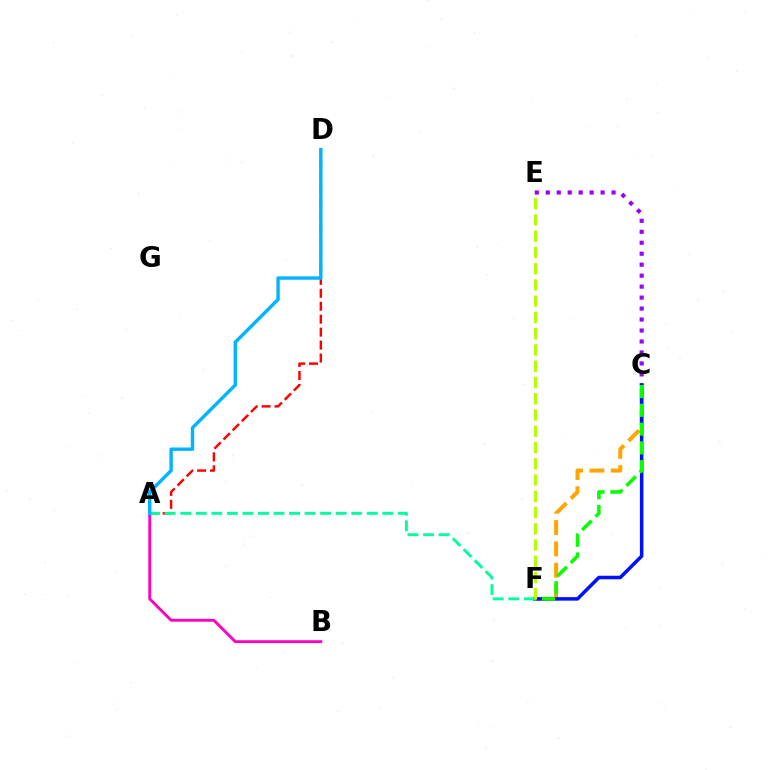{('A', 'B'): [{'color': '#ff00bd', 'line_style': 'solid', 'thickness': 2.07}], ('C', 'F'): [{'color': '#ffa500', 'line_style': 'dashed', 'thickness': 2.9}, {'color': '#0010ff', 'line_style': 'solid', 'thickness': 2.53}, {'color': '#08ff00', 'line_style': 'dashed', 'thickness': 2.55}], ('C', 'E'): [{'color': '#9b00ff', 'line_style': 'dotted', 'thickness': 2.98}], ('A', 'D'): [{'color': '#ff0000', 'line_style': 'dashed', 'thickness': 1.76}, {'color': '#00b5ff', 'line_style': 'solid', 'thickness': 2.45}], ('A', 'F'): [{'color': '#00ff9d', 'line_style': 'dashed', 'thickness': 2.11}], ('E', 'F'): [{'color': '#b3ff00', 'line_style': 'dashed', 'thickness': 2.21}]}